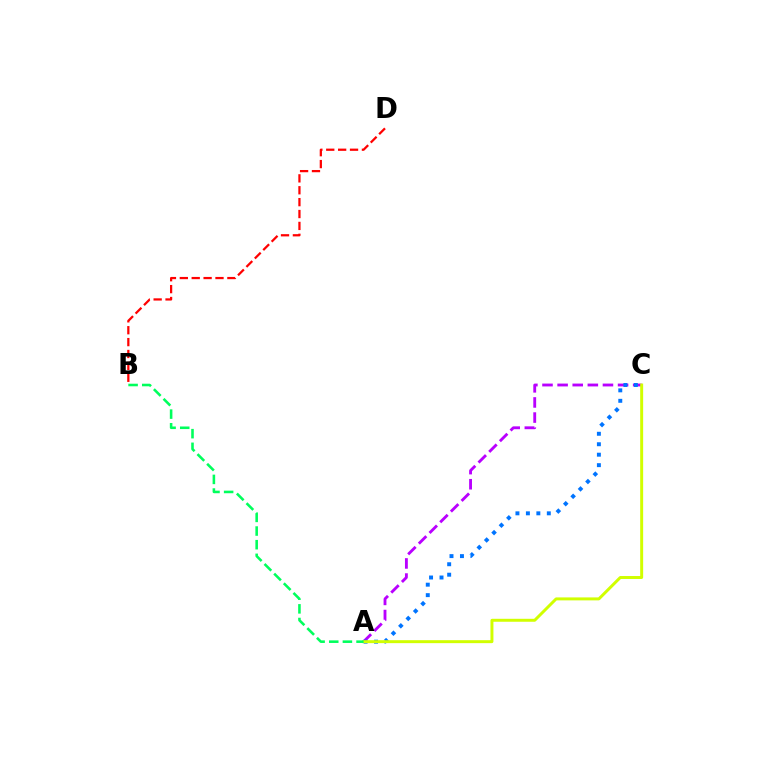{('A', 'C'): [{'color': '#b900ff', 'line_style': 'dashed', 'thickness': 2.05}, {'color': '#0074ff', 'line_style': 'dotted', 'thickness': 2.84}, {'color': '#d1ff00', 'line_style': 'solid', 'thickness': 2.13}], ('B', 'D'): [{'color': '#ff0000', 'line_style': 'dashed', 'thickness': 1.62}], ('A', 'B'): [{'color': '#00ff5c', 'line_style': 'dashed', 'thickness': 1.85}]}